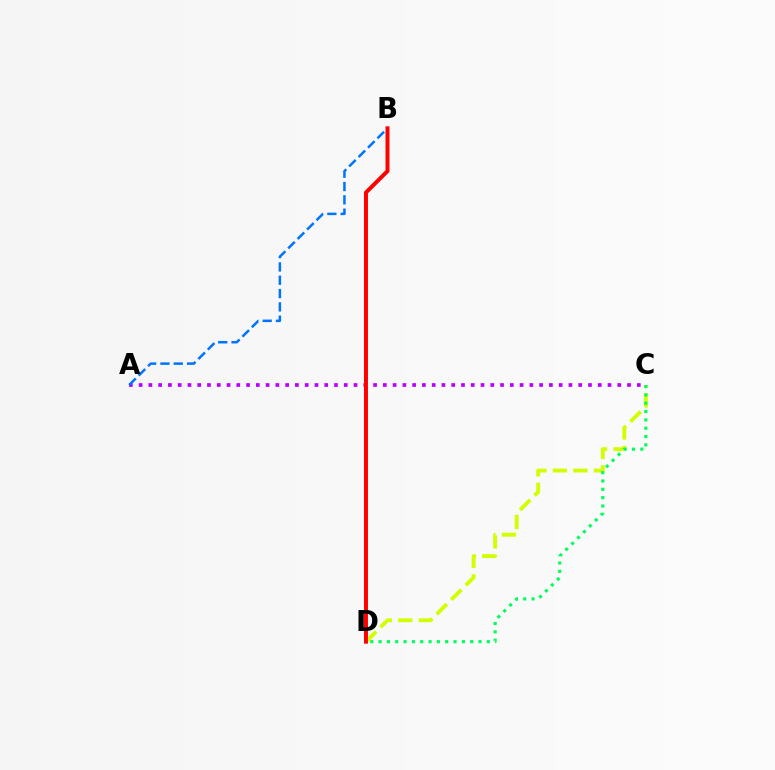{('C', 'D'): [{'color': '#d1ff00', 'line_style': 'dashed', 'thickness': 2.79}, {'color': '#00ff5c', 'line_style': 'dotted', 'thickness': 2.26}], ('A', 'C'): [{'color': '#b900ff', 'line_style': 'dotted', 'thickness': 2.65}], ('A', 'B'): [{'color': '#0074ff', 'line_style': 'dashed', 'thickness': 1.81}], ('B', 'D'): [{'color': '#ff0000', 'line_style': 'solid', 'thickness': 2.86}]}